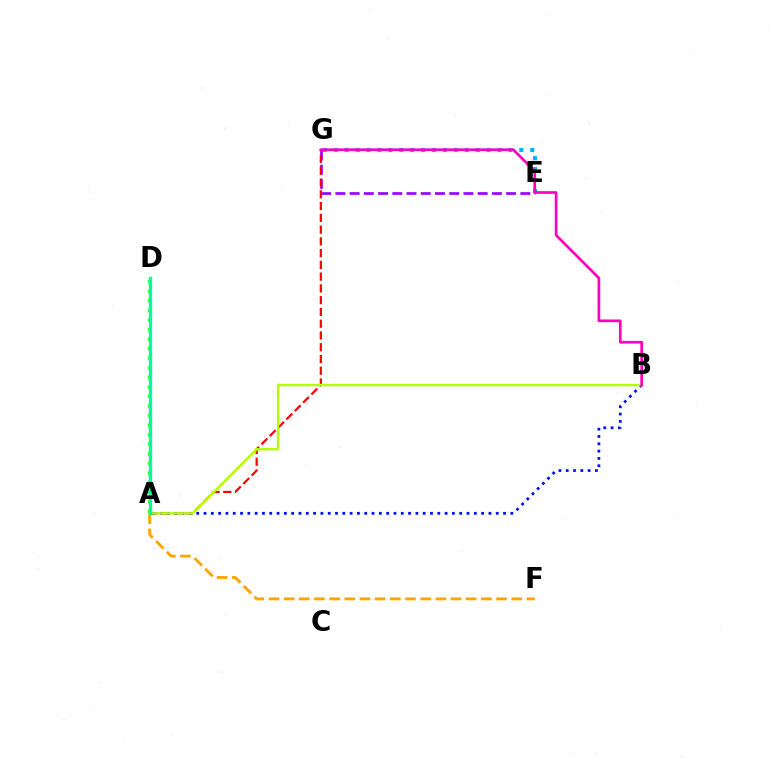{('E', 'G'): [{'color': '#9b00ff', 'line_style': 'dashed', 'thickness': 1.93}, {'color': '#00b5ff', 'line_style': 'dotted', 'thickness': 2.97}], ('A', 'G'): [{'color': '#ff0000', 'line_style': 'dashed', 'thickness': 1.6}], ('A', 'B'): [{'color': '#0010ff', 'line_style': 'dotted', 'thickness': 1.99}, {'color': '#b3ff00', 'line_style': 'solid', 'thickness': 1.72}], ('A', 'F'): [{'color': '#ffa500', 'line_style': 'dashed', 'thickness': 2.06}], ('A', 'D'): [{'color': '#08ff00', 'line_style': 'dotted', 'thickness': 2.6}, {'color': '#00ff9d', 'line_style': 'solid', 'thickness': 2.38}], ('B', 'G'): [{'color': '#ff00bd', 'line_style': 'solid', 'thickness': 1.93}]}